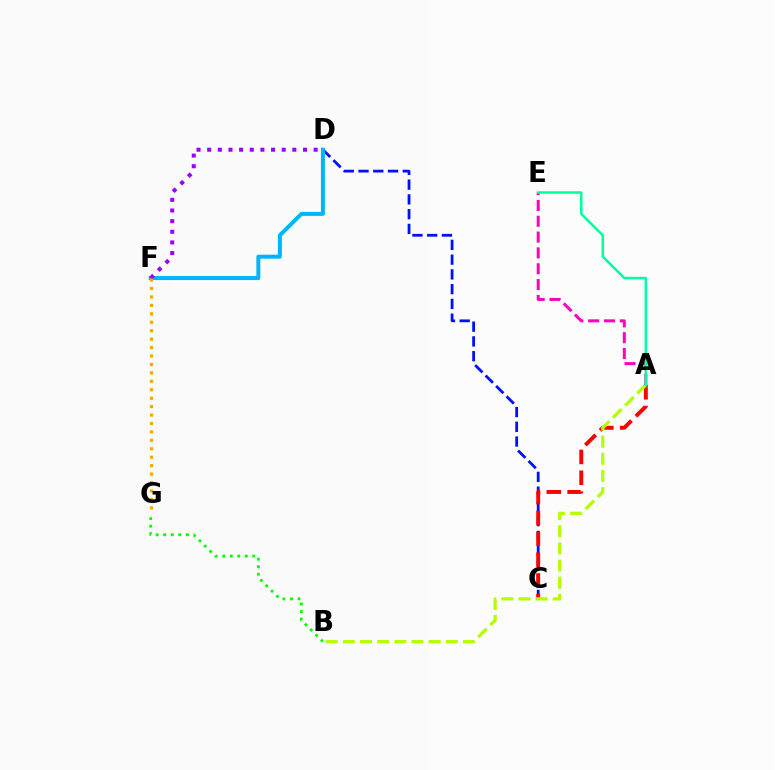{('C', 'D'): [{'color': '#0010ff', 'line_style': 'dashed', 'thickness': 2.0}], ('A', 'C'): [{'color': '#ff0000', 'line_style': 'dashed', 'thickness': 2.83}], ('A', 'B'): [{'color': '#b3ff00', 'line_style': 'dashed', 'thickness': 2.33}], ('A', 'E'): [{'color': '#ff00bd', 'line_style': 'dashed', 'thickness': 2.15}, {'color': '#00ff9d', 'line_style': 'solid', 'thickness': 1.81}], ('D', 'F'): [{'color': '#00b5ff', 'line_style': 'solid', 'thickness': 2.87}, {'color': '#9b00ff', 'line_style': 'dotted', 'thickness': 2.89}], ('B', 'G'): [{'color': '#08ff00', 'line_style': 'dotted', 'thickness': 2.05}], ('F', 'G'): [{'color': '#ffa500', 'line_style': 'dotted', 'thickness': 2.29}]}